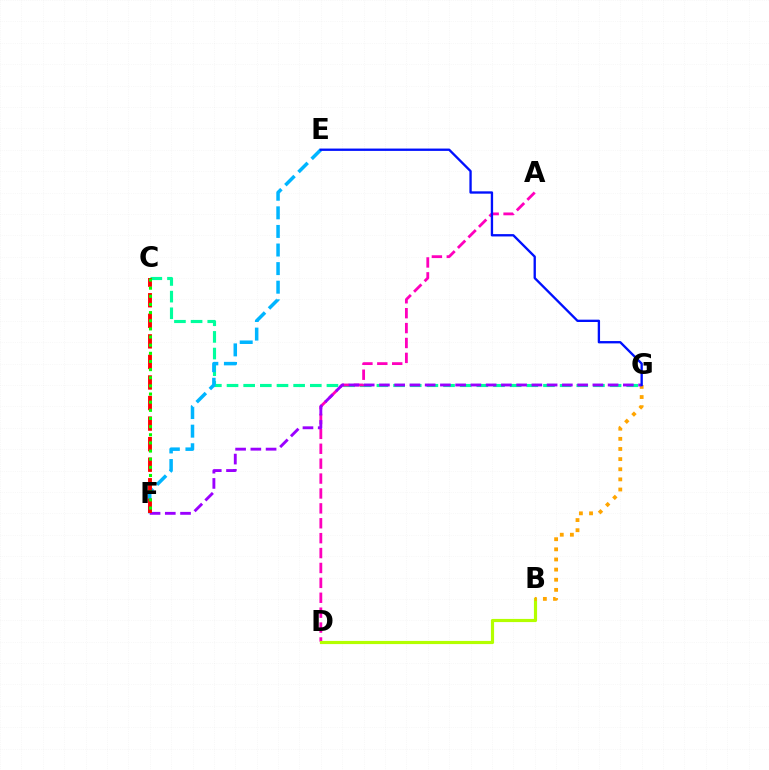{('C', 'G'): [{'color': '#00ff9d', 'line_style': 'dashed', 'thickness': 2.26}], ('E', 'F'): [{'color': '#00b5ff', 'line_style': 'dashed', 'thickness': 2.53}], ('A', 'D'): [{'color': '#ff00bd', 'line_style': 'dashed', 'thickness': 2.02}], ('B', 'D'): [{'color': '#b3ff00', 'line_style': 'solid', 'thickness': 2.28}], ('B', 'G'): [{'color': '#ffa500', 'line_style': 'dotted', 'thickness': 2.75}], ('F', 'G'): [{'color': '#9b00ff', 'line_style': 'dashed', 'thickness': 2.07}], ('C', 'F'): [{'color': '#ff0000', 'line_style': 'dashed', 'thickness': 2.79}, {'color': '#08ff00', 'line_style': 'dotted', 'thickness': 2.21}], ('E', 'G'): [{'color': '#0010ff', 'line_style': 'solid', 'thickness': 1.68}]}